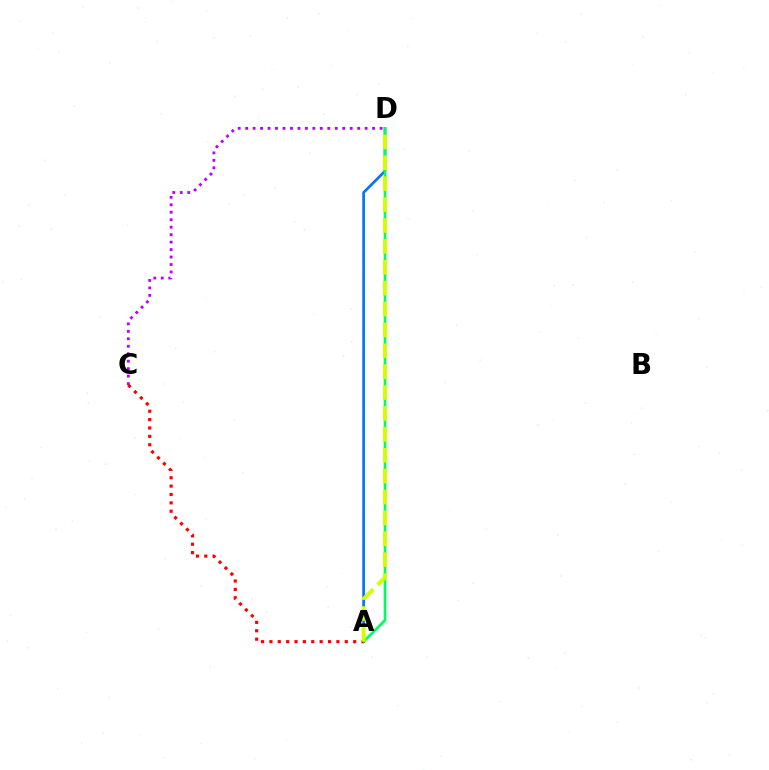{('A', 'D'): [{'color': '#0074ff', 'line_style': 'solid', 'thickness': 1.91}, {'color': '#00ff5c', 'line_style': 'solid', 'thickness': 1.92}, {'color': '#d1ff00', 'line_style': 'dashed', 'thickness': 2.84}], ('C', 'D'): [{'color': '#b900ff', 'line_style': 'dotted', 'thickness': 2.03}], ('A', 'C'): [{'color': '#ff0000', 'line_style': 'dotted', 'thickness': 2.28}]}